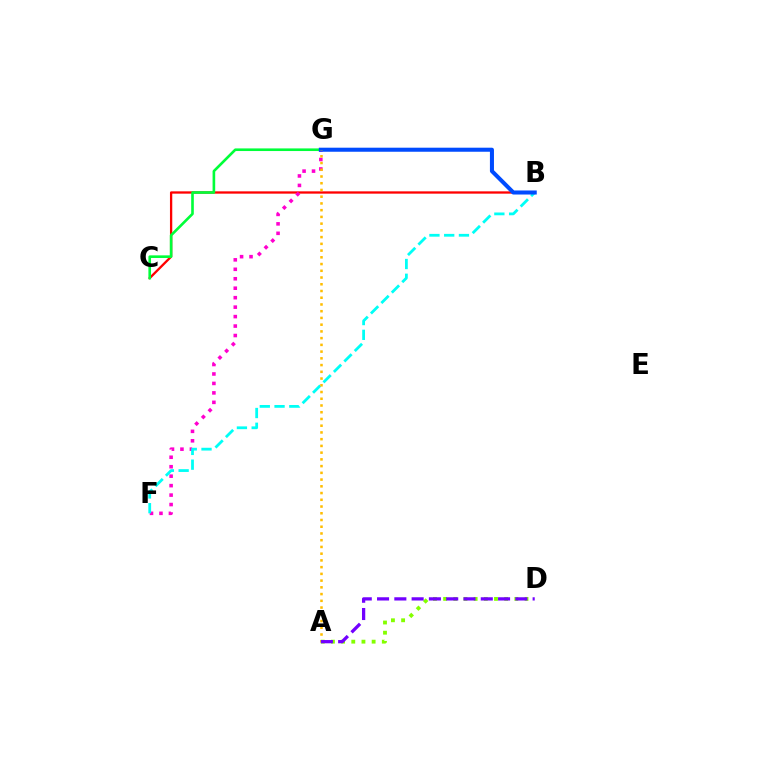{('B', 'C'): [{'color': '#ff0000', 'line_style': 'solid', 'thickness': 1.66}], ('A', 'D'): [{'color': '#84ff00', 'line_style': 'dotted', 'thickness': 2.76}, {'color': '#7200ff', 'line_style': 'dashed', 'thickness': 2.35}], ('F', 'G'): [{'color': '#ff00cf', 'line_style': 'dotted', 'thickness': 2.57}], ('C', 'G'): [{'color': '#00ff39', 'line_style': 'solid', 'thickness': 1.9}], ('B', 'F'): [{'color': '#00fff6', 'line_style': 'dashed', 'thickness': 2.0}], ('B', 'G'): [{'color': '#004bff', 'line_style': 'solid', 'thickness': 2.91}], ('A', 'G'): [{'color': '#ffbd00', 'line_style': 'dotted', 'thickness': 1.83}]}